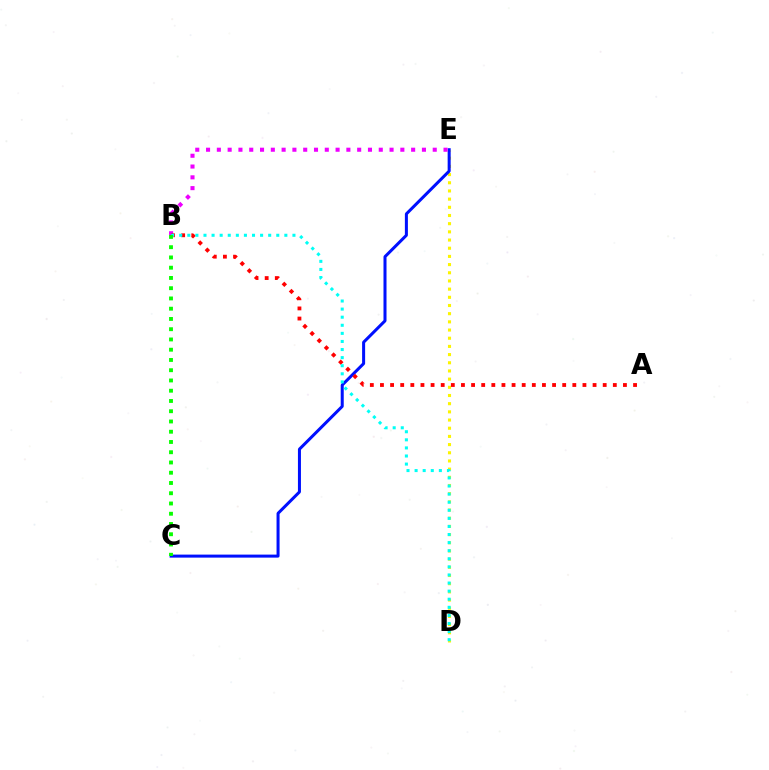{('D', 'E'): [{'color': '#fcf500', 'line_style': 'dotted', 'thickness': 2.22}], ('C', 'E'): [{'color': '#0010ff', 'line_style': 'solid', 'thickness': 2.18}], ('B', 'E'): [{'color': '#ee00ff', 'line_style': 'dotted', 'thickness': 2.93}], ('A', 'B'): [{'color': '#ff0000', 'line_style': 'dotted', 'thickness': 2.75}], ('B', 'D'): [{'color': '#00fff6', 'line_style': 'dotted', 'thickness': 2.2}], ('B', 'C'): [{'color': '#08ff00', 'line_style': 'dotted', 'thickness': 2.79}]}